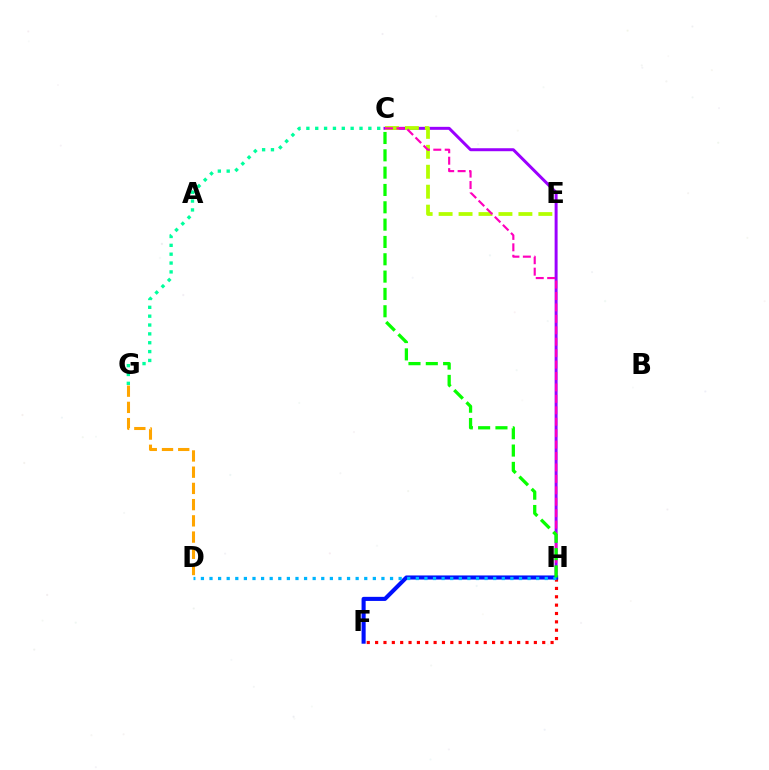{('F', 'H'): [{'color': '#ff0000', 'line_style': 'dotted', 'thickness': 2.27}, {'color': '#0010ff', 'line_style': 'solid', 'thickness': 2.94}], ('C', 'H'): [{'color': '#9b00ff', 'line_style': 'solid', 'thickness': 2.14}, {'color': '#ff00bd', 'line_style': 'dashed', 'thickness': 1.55}, {'color': '#08ff00', 'line_style': 'dashed', 'thickness': 2.35}], ('C', 'G'): [{'color': '#00ff9d', 'line_style': 'dotted', 'thickness': 2.41}], ('C', 'E'): [{'color': '#b3ff00', 'line_style': 'dashed', 'thickness': 2.71}], ('D', 'G'): [{'color': '#ffa500', 'line_style': 'dashed', 'thickness': 2.2}], ('D', 'H'): [{'color': '#00b5ff', 'line_style': 'dotted', 'thickness': 2.34}]}